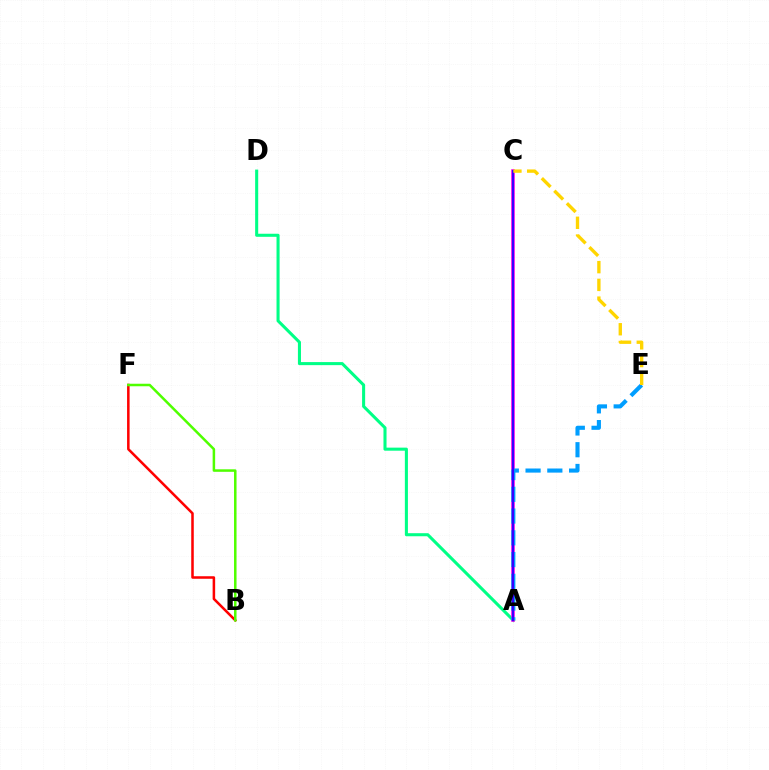{('B', 'F'): [{'color': '#ff0000', 'line_style': 'solid', 'thickness': 1.82}, {'color': '#4fff00', 'line_style': 'solid', 'thickness': 1.81}], ('A', 'D'): [{'color': '#00ff86', 'line_style': 'solid', 'thickness': 2.2}], ('A', 'C'): [{'color': '#ff00ed', 'line_style': 'solid', 'thickness': 2.57}, {'color': '#3700ff', 'line_style': 'solid', 'thickness': 1.52}], ('A', 'E'): [{'color': '#009eff', 'line_style': 'dashed', 'thickness': 2.96}], ('C', 'E'): [{'color': '#ffd500', 'line_style': 'dashed', 'thickness': 2.41}]}